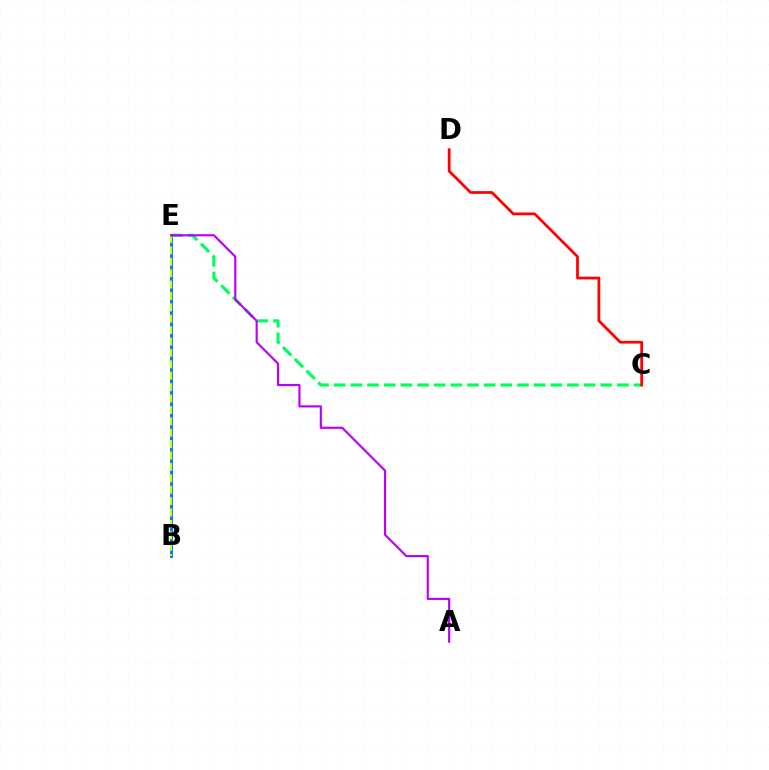{('C', 'E'): [{'color': '#00ff5c', 'line_style': 'dashed', 'thickness': 2.26}], ('B', 'E'): [{'color': '#0074ff', 'line_style': 'solid', 'thickness': 2.09}, {'color': '#d1ff00', 'line_style': 'dashed', 'thickness': 1.55}], ('C', 'D'): [{'color': '#ff0000', 'line_style': 'solid', 'thickness': 1.98}], ('A', 'E'): [{'color': '#b900ff', 'line_style': 'solid', 'thickness': 1.56}]}